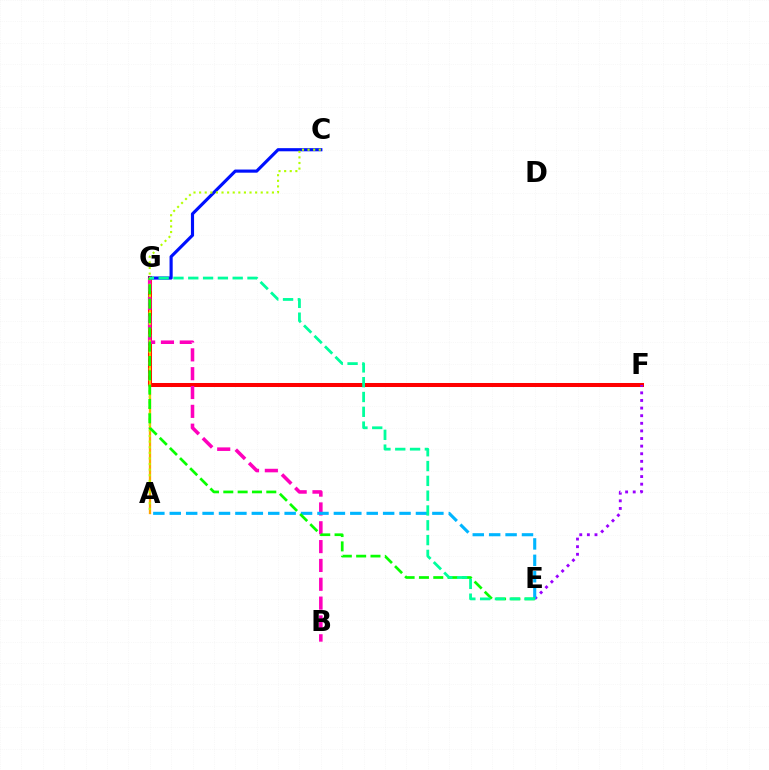{('F', 'G'): [{'color': '#ff0000', 'line_style': 'solid', 'thickness': 2.9}], ('E', 'F'): [{'color': '#9b00ff', 'line_style': 'dotted', 'thickness': 2.07}], ('C', 'G'): [{'color': '#0010ff', 'line_style': 'solid', 'thickness': 2.26}], ('A', 'G'): [{'color': '#ffa500', 'line_style': 'solid', 'thickness': 1.65}], ('B', 'G'): [{'color': '#ff00bd', 'line_style': 'dashed', 'thickness': 2.56}], ('A', 'C'): [{'color': '#b3ff00', 'line_style': 'dotted', 'thickness': 1.52}], ('A', 'E'): [{'color': '#00b5ff', 'line_style': 'dashed', 'thickness': 2.23}], ('E', 'G'): [{'color': '#08ff00', 'line_style': 'dashed', 'thickness': 1.95}, {'color': '#00ff9d', 'line_style': 'dashed', 'thickness': 2.01}]}